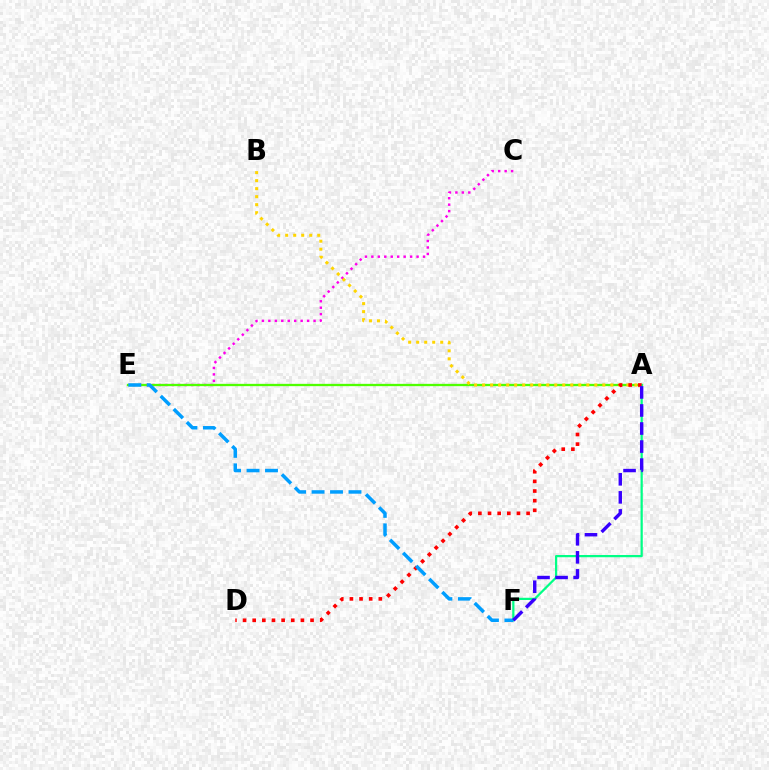{('C', 'E'): [{'color': '#ff00ed', 'line_style': 'dotted', 'thickness': 1.76}], ('A', 'E'): [{'color': '#4fff00', 'line_style': 'solid', 'thickness': 1.66}], ('A', 'B'): [{'color': '#ffd500', 'line_style': 'dotted', 'thickness': 2.18}], ('A', 'F'): [{'color': '#00ff86', 'line_style': 'solid', 'thickness': 1.61}, {'color': '#3700ff', 'line_style': 'dashed', 'thickness': 2.45}], ('A', 'D'): [{'color': '#ff0000', 'line_style': 'dotted', 'thickness': 2.62}], ('E', 'F'): [{'color': '#009eff', 'line_style': 'dashed', 'thickness': 2.51}]}